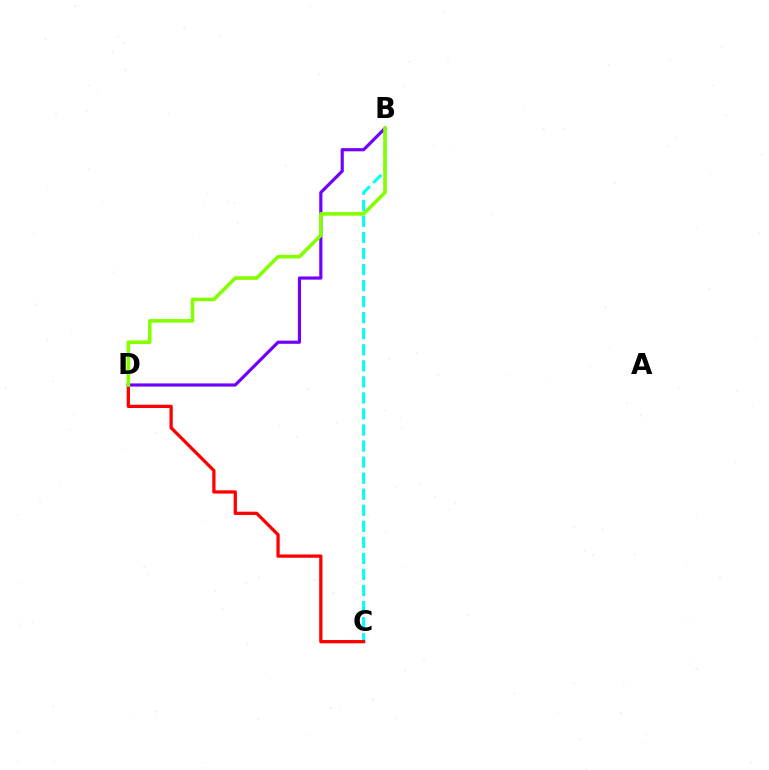{('B', 'C'): [{'color': '#00fff6', 'line_style': 'dashed', 'thickness': 2.18}], ('C', 'D'): [{'color': '#ff0000', 'line_style': 'solid', 'thickness': 2.36}], ('B', 'D'): [{'color': '#7200ff', 'line_style': 'solid', 'thickness': 2.29}, {'color': '#84ff00', 'line_style': 'solid', 'thickness': 2.59}]}